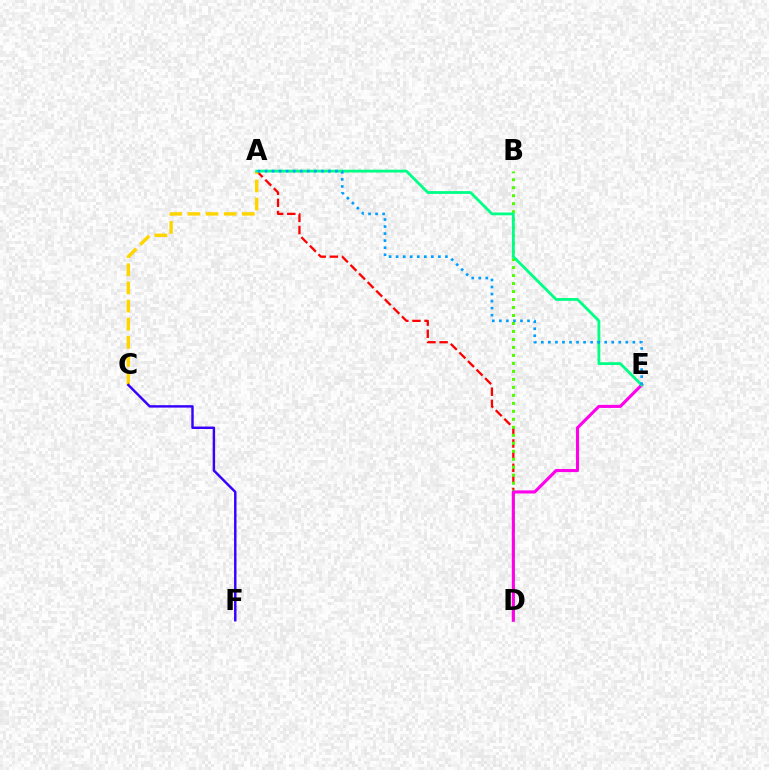{('A', 'D'): [{'color': '#ff0000', 'line_style': 'dashed', 'thickness': 1.65}], ('B', 'D'): [{'color': '#4fff00', 'line_style': 'dotted', 'thickness': 2.17}], ('D', 'E'): [{'color': '#ff00ed', 'line_style': 'solid', 'thickness': 2.22}], ('A', 'C'): [{'color': '#ffd500', 'line_style': 'dashed', 'thickness': 2.47}], ('A', 'E'): [{'color': '#00ff86', 'line_style': 'solid', 'thickness': 2.02}, {'color': '#009eff', 'line_style': 'dotted', 'thickness': 1.91}], ('C', 'F'): [{'color': '#3700ff', 'line_style': 'solid', 'thickness': 1.75}]}